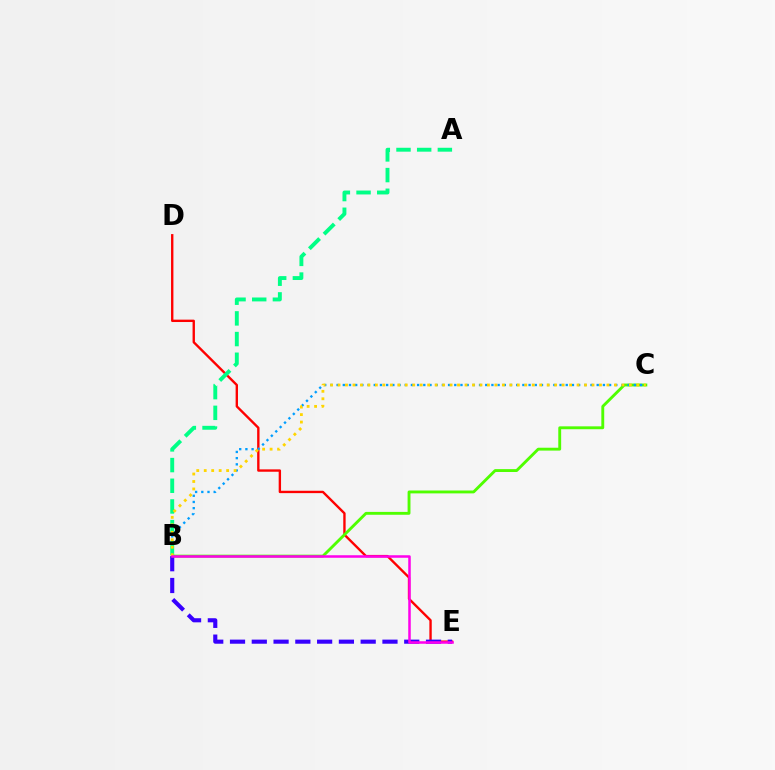{('D', 'E'): [{'color': '#ff0000', 'line_style': 'solid', 'thickness': 1.71}], ('B', 'C'): [{'color': '#4fff00', 'line_style': 'solid', 'thickness': 2.07}, {'color': '#009eff', 'line_style': 'dotted', 'thickness': 1.68}, {'color': '#ffd500', 'line_style': 'dotted', 'thickness': 2.03}], ('B', 'E'): [{'color': '#3700ff', 'line_style': 'dashed', 'thickness': 2.96}, {'color': '#ff00ed', 'line_style': 'solid', 'thickness': 1.82}], ('A', 'B'): [{'color': '#00ff86', 'line_style': 'dashed', 'thickness': 2.81}]}